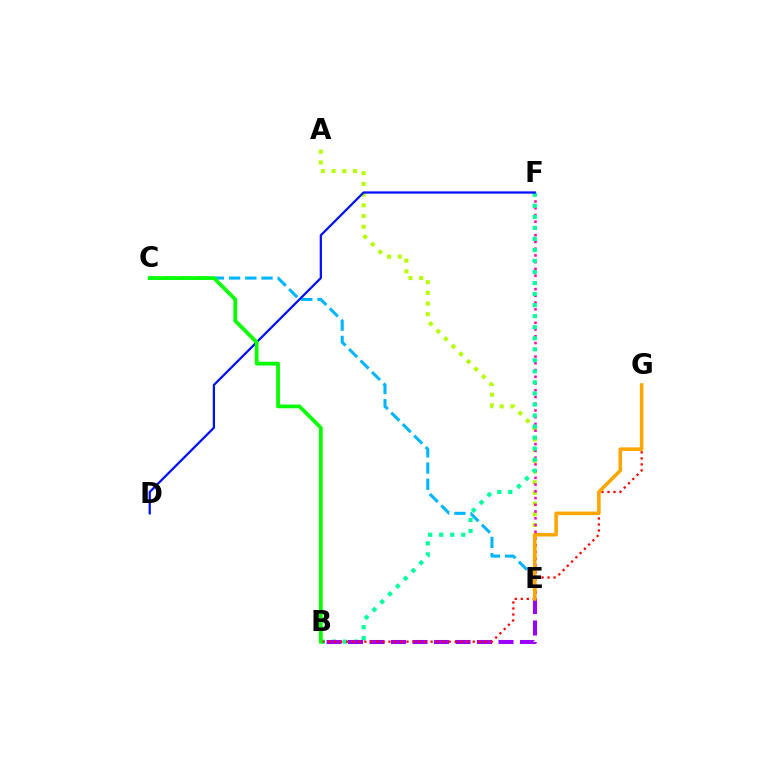{('C', 'E'): [{'color': '#00b5ff', 'line_style': 'dashed', 'thickness': 2.2}], ('A', 'E'): [{'color': '#b3ff00', 'line_style': 'dotted', 'thickness': 2.91}], ('E', 'F'): [{'color': '#ff00bd', 'line_style': 'dotted', 'thickness': 1.83}], ('B', 'F'): [{'color': '#00ff9d', 'line_style': 'dotted', 'thickness': 3.0}], ('D', 'F'): [{'color': '#0010ff', 'line_style': 'solid', 'thickness': 1.62}], ('B', 'E'): [{'color': '#9b00ff', 'line_style': 'dashed', 'thickness': 2.92}], ('B', 'G'): [{'color': '#ff0000', 'line_style': 'dotted', 'thickness': 1.64}], ('E', 'G'): [{'color': '#ffa500', 'line_style': 'solid', 'thickness': 2.57}], ('B', 'C'): [{'color': '#08ff00', 'line_style': 'solid', 'thickness': 2.71}]}